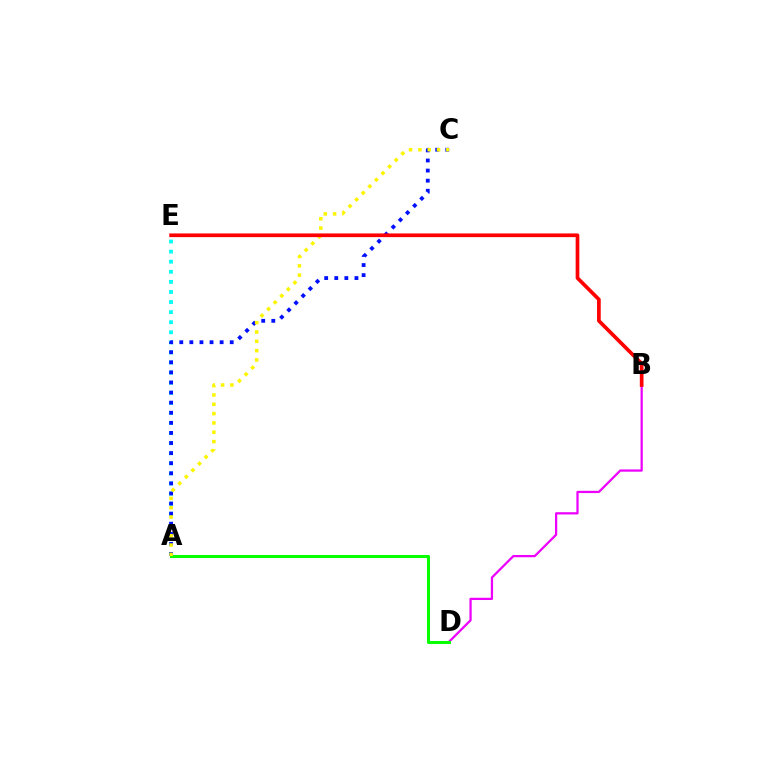{('A', 'E'): [{'color': '#00fff6', 'line_style': 'dotted', 'thickness': 2.74}], ('A', 'C'): [{'color': '#0010ff', 'line_style': 'dotted', 'thickness': 2.74}, {'color': '#fcf500', 'line_style': 'dotted', 'thickness': 2.53}], ('B', 'D'): [{'color': '#ee00ff', 'line_style': 'solid', 'thickness': 1.62}], ('A', 'D'): [{'color': '#08ff00', 'line_style': 'solid', 'thickness': 2.19}], ('B', 'E'): [{'color': '#ff0000', 'line_style': 'solid', 'thickness': 2.66}]}